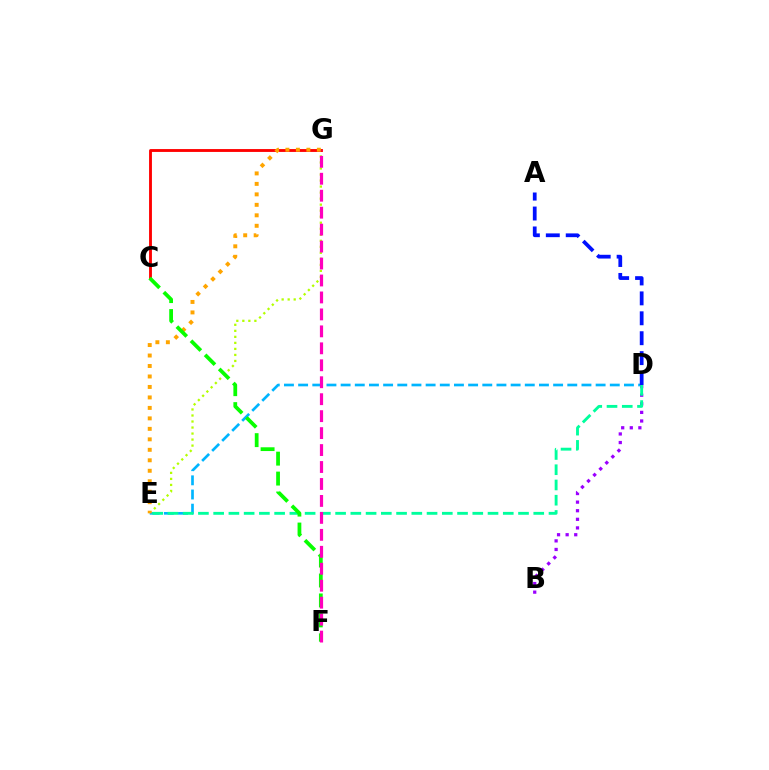{('E', 'G'): [{'color': '#b3ff00', 'line_style': 'dotted', 'thickness': 1.64}, {'color': '#ffa500', 'line_style': 'dotted', 'thickness': 2.85}], ('D', 'E'): [{'color': '#00b5ff', 'line_style': 'dashed', 'thickness': 1.92}, {'color': '#00ff9d', 'line_style': 'dashed', 'thickness': 2.07}], ('C', 'G'): [{'color': '#ff0000', 'line_style': 'solid', 'thickness': 2.06}], ('B', 'D'): [{'color': '#9b00ff', 'line_style': 'dotted', 'thickness': 2.33}], ('A', 'D'): [{'color': '#0010ff', 'line_style': 'dashed', 'thickness': 2.71}], ('C', 'F'): [{'color': '#08ff00', 'line_style': 'dashed', 'thickness': 2.71}], ('F', 'G'): [{'color': '#ff00bd', 'line_style': 'dashed', 'thickness': 2.3}]}